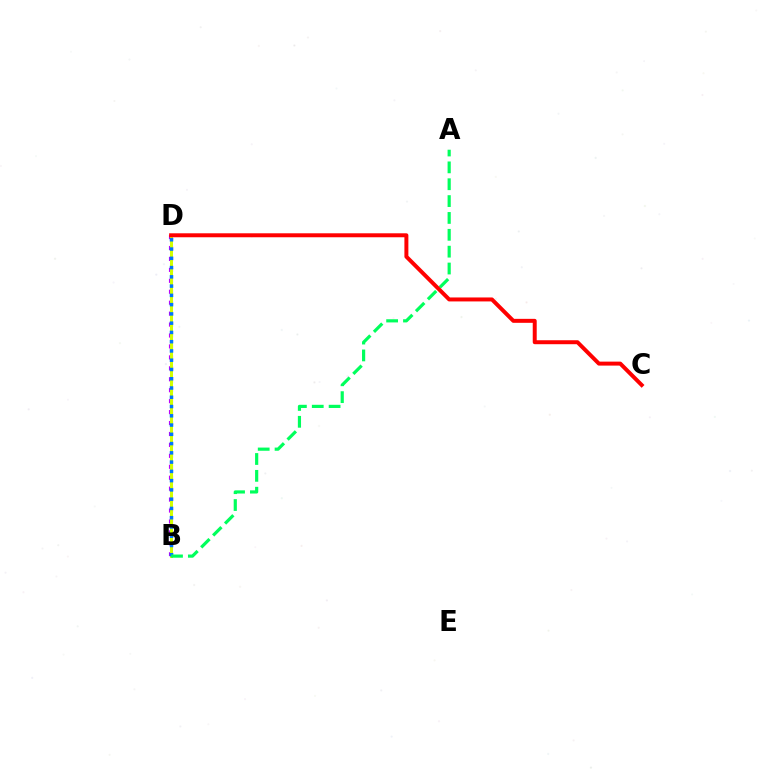{('B', 'D'): [{'color': '#b900ff', 'line_style': 'dotted', 'thickness': 2.97}, {'color': '#d1ff00', 'line_style': 'solid', 'thickness': 2.18}, {'color': '#0074ff', 'line_style': 'dotted', 'thickness': 2.52}], ('A', 'B'): [{'color': '#00ff5c', 'line_style': 'dashed', 'thickness': 2.29}], ('C', 'D'): [{'color': '#ff0000', 'line_style': 'solid', 'thickness': 2.86}]}